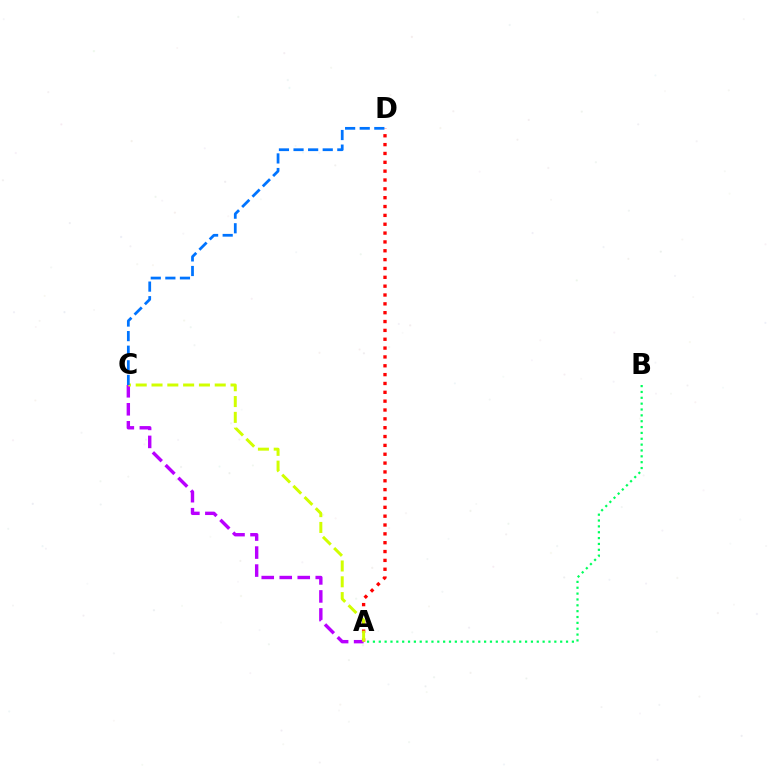{('A', 'B'): [{'color': '#00ff5c', 'line_style': 'dotted', 'thickness': 1.59}], ('A', 'D'): [{'color': '#ff0000', 'line_style': 'dotted', 'thickness': 2.4}], ('A', 'C'): [{'color': '#b900ff', 'line_style': 'dashed', 'thickness': 2.45}, {'color': '#d1ff00', 'line_style': 'dashed', 'thickness': 2.15}], ('C', 'D'): [{'color': '#0074ff', 'line_style': 'dashed', 'thickness': 1.98}]}